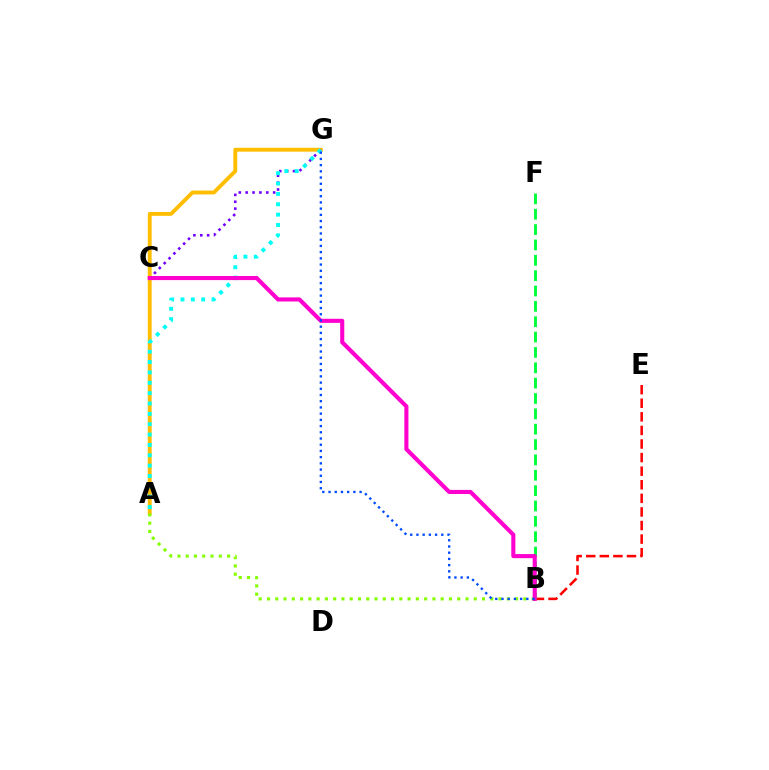{('B', 'E'): [{'color': '#ff0000', 'line_style': 'dashed', 'thickness': 1.85}], ('A', 'G'): [{'color': '#ffbd00', 'line_style': 'solid', 'thickness': 2.78}, {'color': '#00fff6', 'line_style': 'dotted', 'thickness': 2.81}], ('B', 'F'): [{'color': '#00ff39', 'line_style': 'dashed', 'thickness': 2.09}], ('C', 'G'): [{'color': '#7200ff', 'line_style': 'dotted', 'thickness': 1.87}], ('A', 'B'): [{'color': '#84ff00', 'line_style': 'dotted', 'thickness': 2.25}], ('B', 'C'): [{'color': '#ff00cf', 'line_style': 'solid', 'thickness': 2.95}], ('B', 'G'): [{'color': '#004bff', 'line_style': 'dotted', 'thickness': 1.69}]}